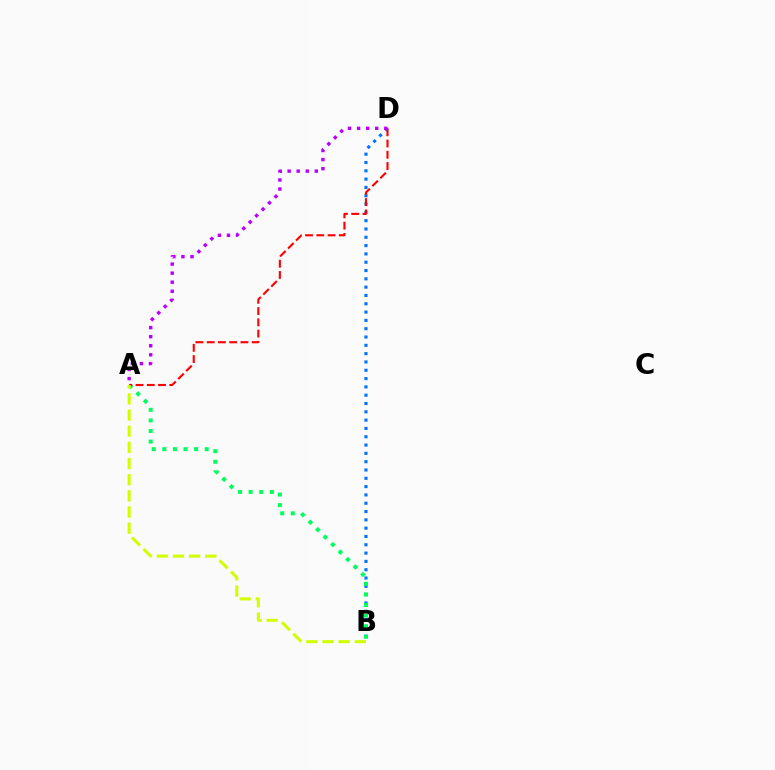{('B', 'D'): [{'color': '#0074ff', 'line_style': 'dotted', 'thickness': 2.26}], ('A', 'B'): [{'color': '#00ff5c', 'line_style': 'dotted', 'thickness': 2.88}, {'color': '#d1ff00', 'line_style': 'dashed', 'thickness': 2.19}], ('A', 'D'): [{'color': '#ff0000', 'line_style': 'dashed', 'thickness': 1.53}, {'color': '#b900ff', 'line_style': 'dotted', 'thickness': 2.46}]}